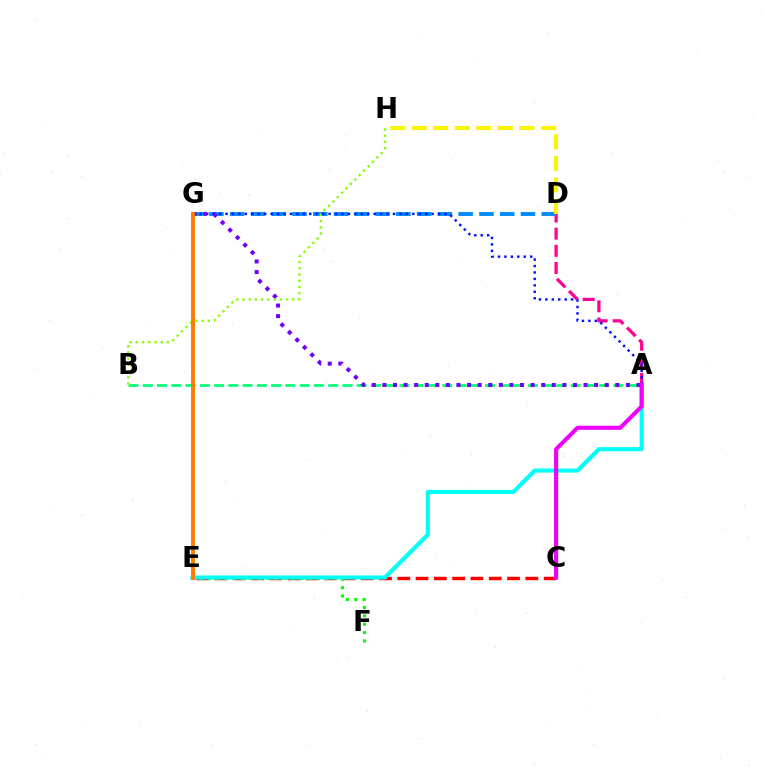{('A', 'D'): [{'color': '#ff0094', 'line_style': 'dashed', 'thickness': 2.33}], ('C', 'E'): [{'color': '#ff0000', 'line_style': 'dashed', 'thickness': 2.49}], ('D', 'G'): [{'color': '#008cff', 'line_style': 'dashed', 'thickness': 2.82}], ('A', 'G'): [{'color': '#0010ff', 'line_style': 'dotted', 'thickness': 1.75}, {'color': '#7200ff', 'line_style': 'dotted', 'thickness': 2.88}], ('A', 'B'): [{'color': '#00ff74', 'line_style': 'dashed', 'thickness': 1.94}], ('E', 'F'): [{'color': '#08ff00', 'line_style': 'dotted', 'thickness': 2.27}], ('A', 'E'): [{'color': '#00fff6', 'line_style': 'solid', 'thickness': 2.95}], ('D', 'H'): [{'color': '#fcf500', 'line_style': 'dashed', 'thickness': 2.92}], ('B', 'H'): [{'color': '#84ff00', 'line_style': 'dotted', 'thickness': 1.69}], ('A', 'C'): [{'color': '#ee00ff', 'line_style': 'solid', 'thickness': 2.95}], ('E', 'G'): [{'color': '#ff7c00', 'line_style': 'solid', 'thickness': 2.82}]}